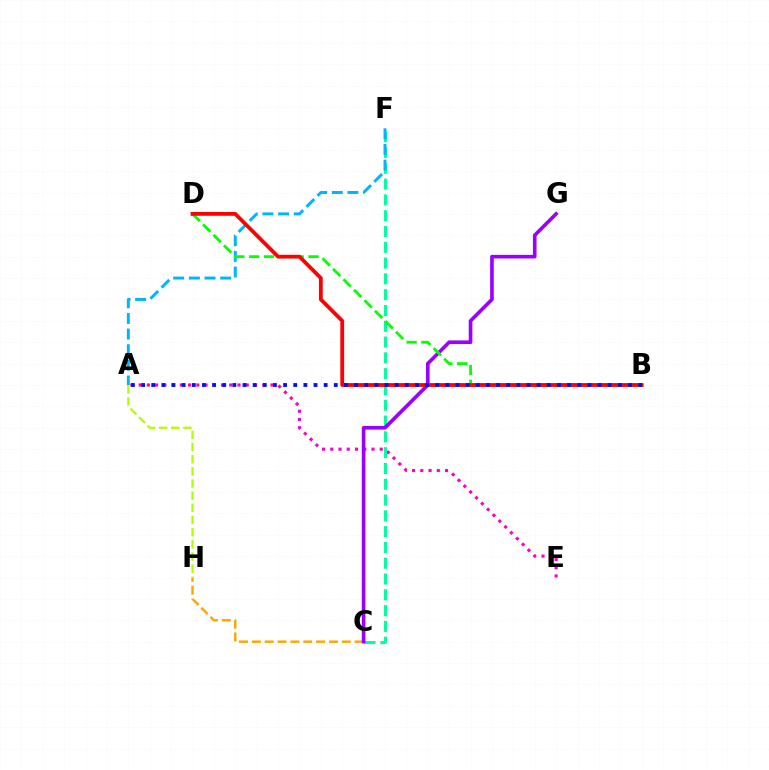{('A', 'H'): [{'color': '#b3ff00', 'line_style': 'dashed', 'thickness': 1.65}], ('A', 'E'): [{'color': '#ff00bd', 'line_style': 'dotted', 'thickness': 2.24}], ('C', 'F'): [{'color': '#00ff9d', 'line_style': 'dashed', 'thickness': 2.15}], ('C', 'H'): [{'color': '#ffa500', 'line_style': 'dashed', 'thickness': 1.75}], ('A', 'F'): [{'color': '#00b5ff', 'line_style': 'dashed', 'thickness': 2.13}], ('C', 'G'): [{'color': '#9b00ff', 'line_style': 'solid', 'thickness': 2.61}], ('B', 'D'): [{'color': '#08ff00', 'line_style': 'dashed', 'thickness': 2.02}, {'color': '#ff0000', 'line_style': 'solid', 'thickness': 2.72}], ('A', 'B'): [{'color': '#0010ff', 'line_style': 'dotted', 'thickness': 2.76}]}